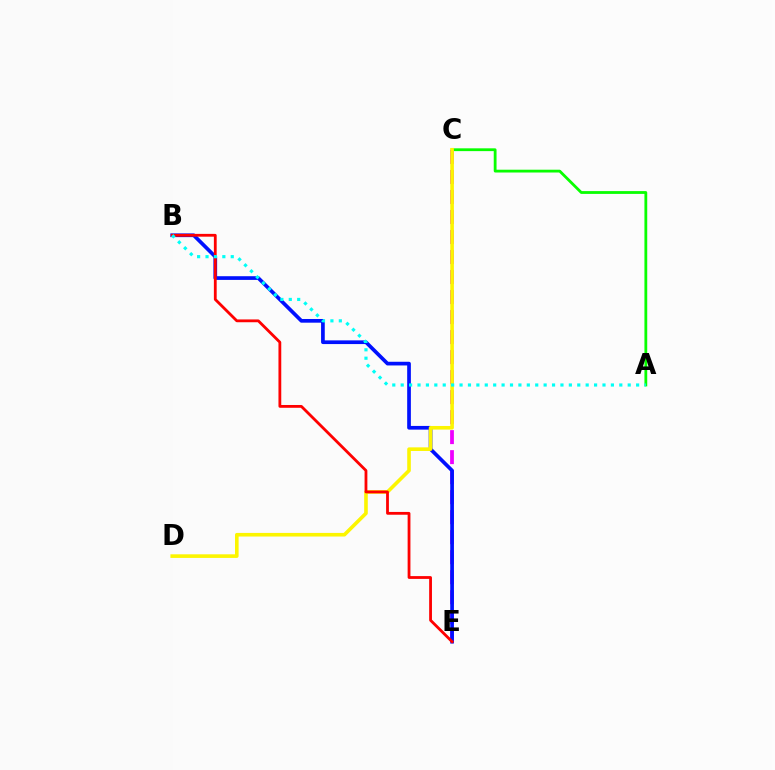{('A', 'C'): [{'color': '#08ff00', 'line_style': 'solid', 'thickness': 2.01}], ('C', 'E'): [{'color': '#ee00ff', 'line_style': 'dashed', 'thickness': 2.72}], ('B', 'E'): [{'color': '#0010ff', 'line_style': 'solid', 'thickness': 2.66}, {'color': '#ff0000', 'line_style': 'solid', 'thickness': 2.02}], ('C', 'D'): [{'color': '#fcf500', 'line_style': 'solid', 'thickness': 2.6}], ('A', 'B'): [{'color': '#00fff6', 'line_style': 'dotted', 'thickness': 2.28}]}